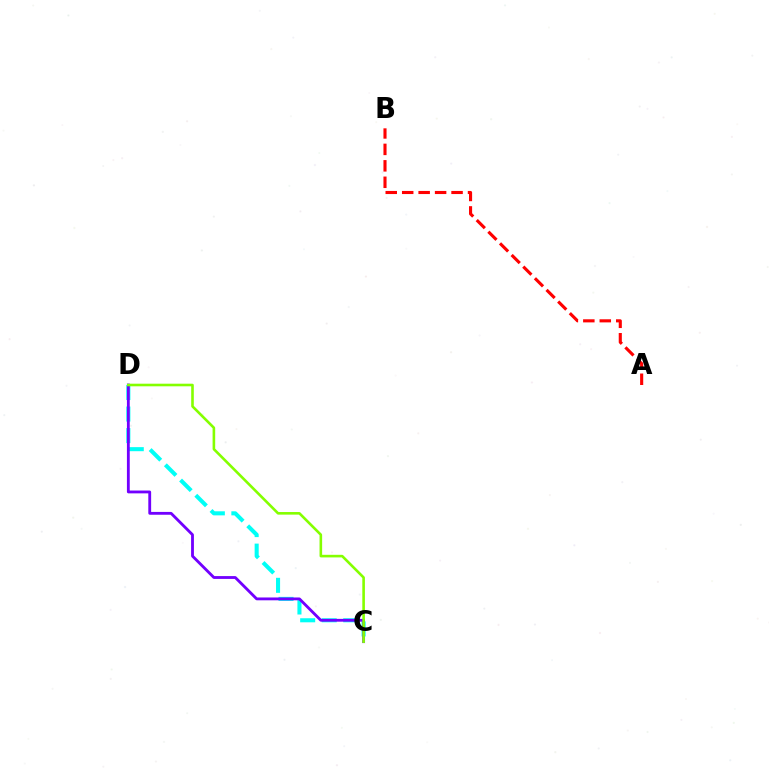{('C', 'D'): [{'color': '#00fff6', 'line_style': 'dashed', 'thickness': 2.92}, {'color': '#7200ff', 'line_style': 'solid', 'thickness': 2.04}, {'color': '#84ff00', 'line_style': 'solid', 'thickness': 1.87}], ('A', 'B'): [{'color': '#ff0000', 'line_style': 'dashed', 'thickness': 2.24}]}